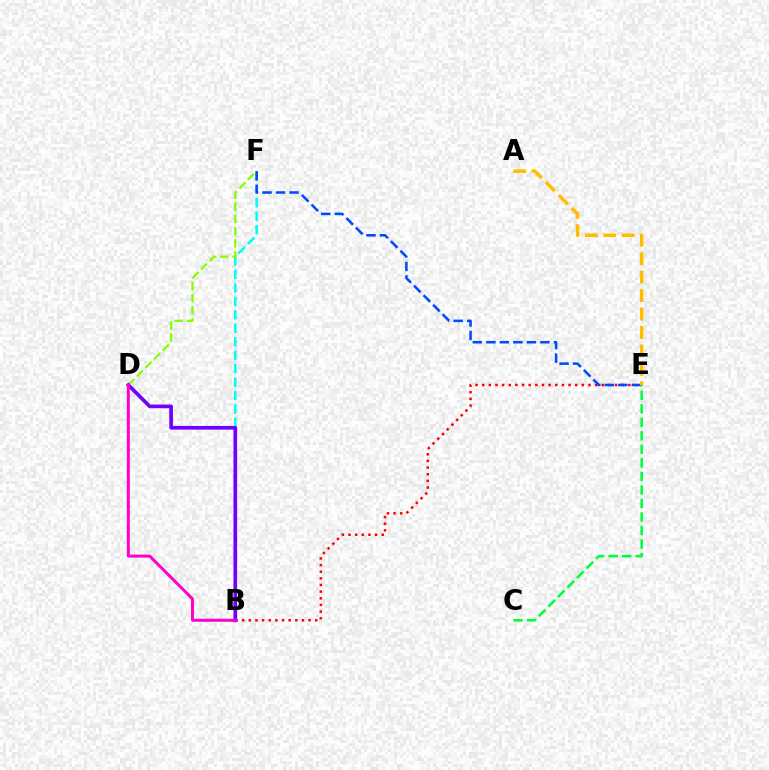{('B', 'F'): [{'color': '#00fff6', 'line_style': 'dashed', 'thickness': 1.83}], ('D', 'F'): [{'color': '#84ff00', 'line_style': 'dashed', 'thickness': 1.65}], ('B', 'E'): [{'color': '#ff0000', 'line_style': 'dotted', 'thickness': 1.8}], ('E', 'F'): [{'color': '#004bff', 'line_style': 'dashed', 'thickness': 1.84}], ('C', 'E'): [{'color': '#00ff39', 'line_style': 'dashed', 'thickness': 1.84}], ('B', 'D'): [{'color': '#7200ff', 'line_style': 'solid', 'thickness': 2.65}, {'color': '#ff00cf', 'line_style': 'solid', 'thickness': 2.16}], ('A', 'E'): [{'color': '#ffbd00', 'line_style': 'dashed', 'thickness': 2.51}]}